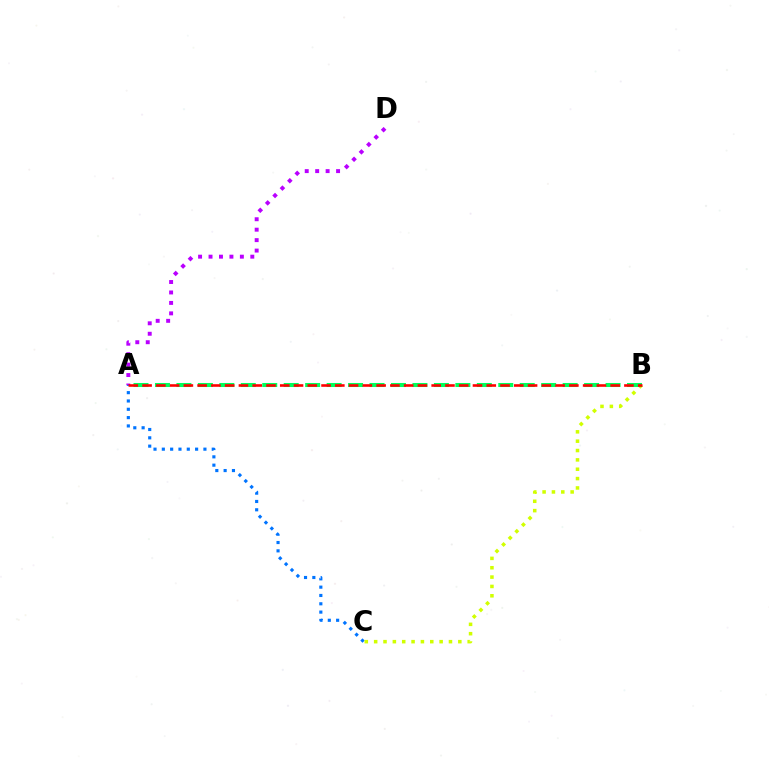{('A', 'D'): [{'color': '#b900ff', 'line_style': 'dotted', 'thickness': 2.84}], ('A', 'C'): [{'color': '#0074ff', 'line_style': 'dotted', 'thickness': 2.26}], ('B', 'C'): [{'color': '#d1ff00', 'line_style': 'dotted', 'thickness': 2.54}], ('A', 'B'): [{'color': '#00ff5c', 'line_style': 'dashed', 'thickness': 2.91}, {'color': '#ff0000', 'line_style': 'dashed', 'thickness': 1.87}]}